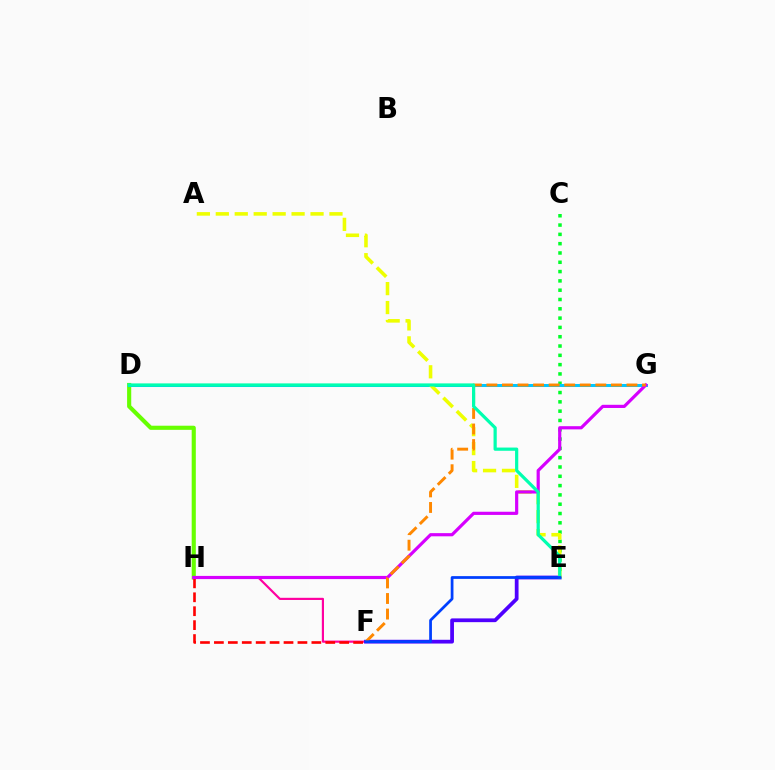{('F', 'H'): [{'color': '#ff00a0', 'line_style': 'solid', 'thickness': 1.56}, {'color': '#ff0000', 'line_style': 'dashed', 'thickness': 1.89}], ('C', 'E'): [{'color': '#00ff27', 'line_style': 'dotted', 'thickness': 2.53}], ('D', 'H'): [{'color': '#66ff00', 'line_style': 'solid', 'thickness': 2.97}], ('D', 'G'): [{'color': '#00c7ff', 'line_style': 'solid', 'thickness': 2.18}], ('E', 'F'): [{'color': '#4f00ff', 'line_style': 'solid', 'thickness': 2.7}, {'color': '#003fff', 'line_style': 'solid', 'thickness': 1.98}], ('A', 'E'): [{'color': '#eeff00', 'line_style': 'dashed', 'thickness': 2.57}], ('G', 'H'): [{'color': '#d600ff', 'line_style': 'solid', 'thickness': 2.29}], ('F', 'G'): [{'color': '#ff8800', 'line_style': 'dashed', 'thickness': 2.11}], ('D', 'E'): [{'color': '#00ffaf', 'line_style': 'solid', 'thickness': 2.31}]}